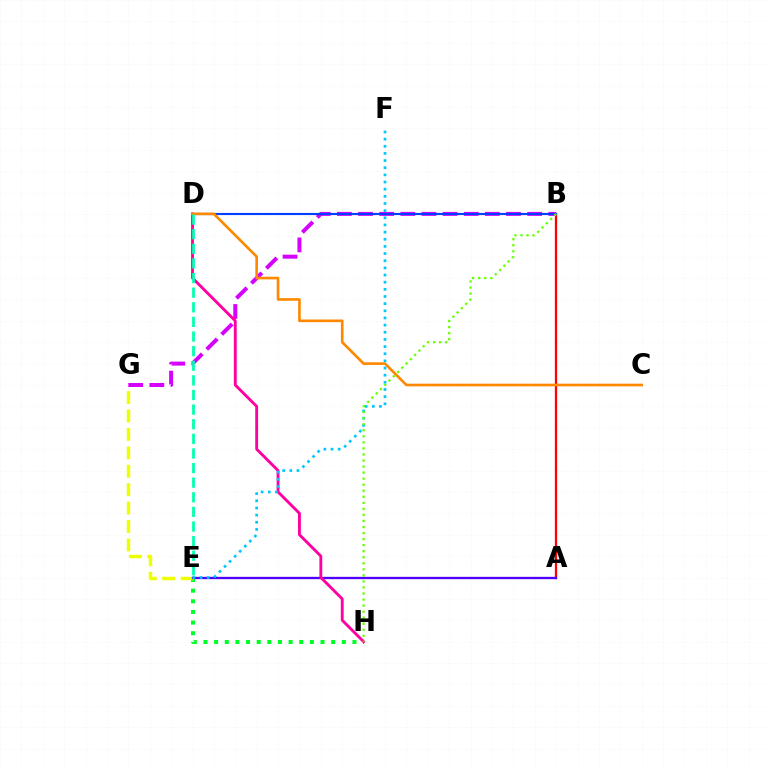{('E', 'H'): [{'color': '#00ff27', 'line_style': 'dotted', 'thickness': 2.89}], ('A', 'B'): [{'color': '#ff0000', 'line_style': 'solid', 'thickness': 1.65}], ('E', 'G'): [{'color': '#eeff00', 'line_style': 'dashed', 'thickness': 2.5}], ('B', 'G'): [{'color': '#d600ff', 'line_style': 'dashed', 'thickness': 2.87}], ('A', 'E'): [{'color': '#4f00ff', 'line_style': 'solid', 'thickness': 1.67}], ('B', 'D'): [{'color': '#003fff', 'line_style': 'solid', 'thickness': 1.54}], ('D', 'H'): [{'color': '#ff00a0', 'line_style': 'solid', 'thickness': 2.06}], ('C', 'D'): [{'color': '#ff8800', 'line_style': 'solid', 'thickness': 1.9}], ('E', 'F'): [{'color': '#00c7ff', 'line_style': 'dotted', 'thickness': 1.94}], ('B', 'H'): [{'color': '#66ff00', 'line_style': 'dotted', 'thickness': 1.64}], ('D', 'E'): [{'color': '#00ffaf', 'line_style': 'dashed', 'thickness': 1.99}]}